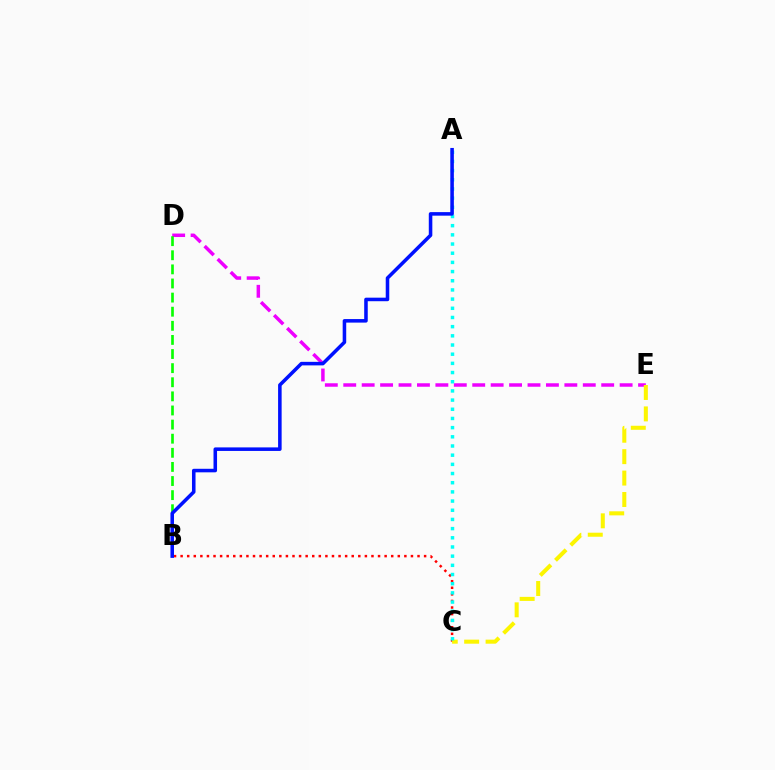{('D', 'E'): [{'color': '#ee00ff', 'line_style': 'dashed', 'thickness': 2.5}], ('B', 'C'): [{'color': '#ff0000', 'line_style': 'dotted', 'thickness': 1.79}], ('C', 'E'): [{'color': '#fcf500', 'line_style': 'dashed', 'thickness': 2.91}], ('B', 'D'): [{'color': '#08ff00', 'line_style': 'dashed', 'thickness': 1.92}], ('A', 'C'): [{'color': '#00fff6', 'line_style': 'dotted', 'thickness': 2.49}], ('A', 'B'): [{'color': '#0010ff', 'line_style': 'solid', 'thickness': 2.55}]}